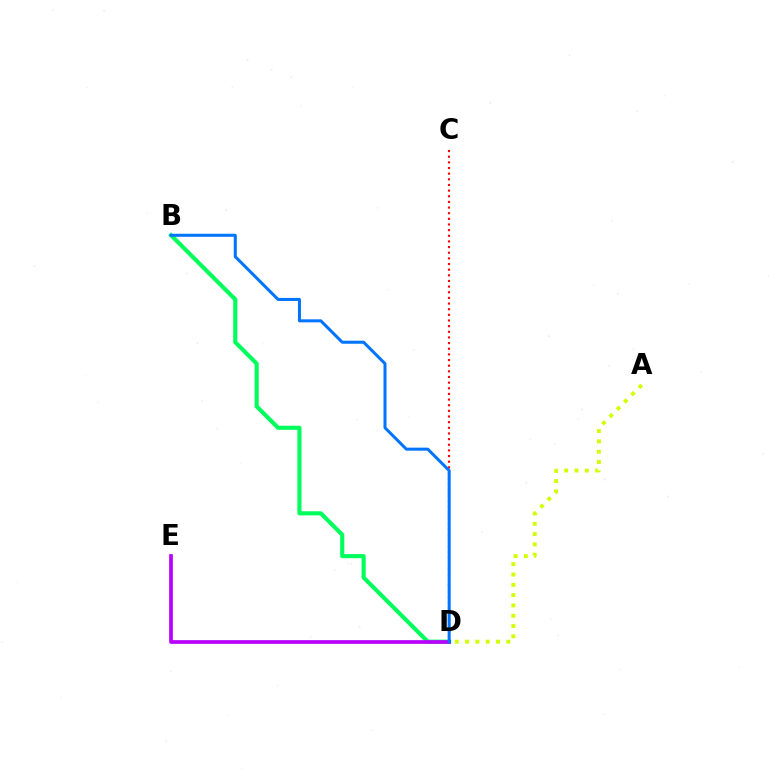{('C', 'D'): [{'color': '#ff0000', 'line_style': 'dotted', 'thickness': 1.53}], ('B', 'D'): [{'color': '#00ff5c', 'line_style': 'solid', 'thickness': 2.96}, {'color': '#0074ff', 'line_style': 'solid', 'thickness': 2.18}], ('A', 'D'): [{'color': '#d1ff00', 'line_style': 'dotted', 'thickness': 2.8}], ('D', 'E'): [{'color': '#b900ff', 'line_style': 'solid', 'thickness': 2.67}]}